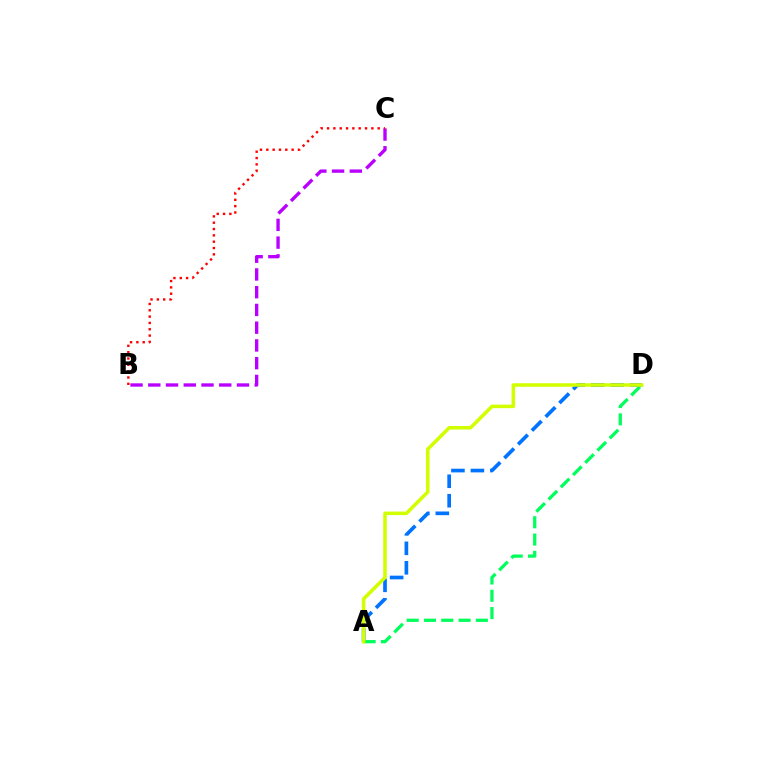{('A', 'D'): [{'color': '#0074ff', 'line_style': 'dashed', 'thickness': 2.64}, {'color': '#00ff5c', 'line_style': 'dashed', 'thickness': 2.35}, {'color': '#d1ff00', 'line_style': 'solid', 'thickness': 2.54}], ('B', 'C'): [{'color': '#b900ff', 'line_style': 'dashed', 'thickness': 2.41}, {'color': '#ff0000', 'line_style': 'dotted', 'thickness': 1.72}]}